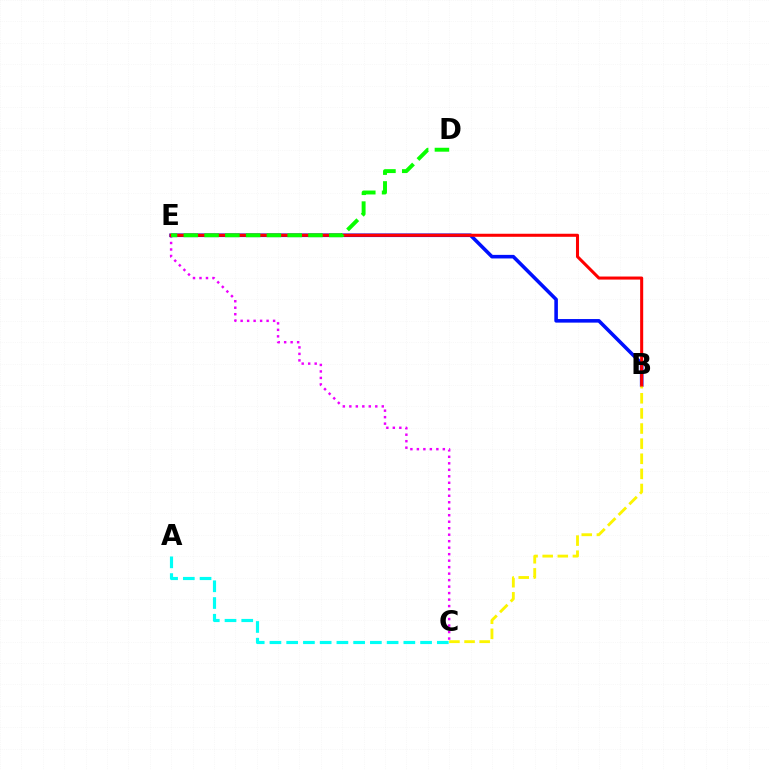{('C', 'E'): [{'color': '#ee00ff', 'line_style': 'dotted', 'thickness': 1.76}], ('B', 'E'): [{'color': '#0010ff', 'line_style': 'solid', 'thickness': 2.57}, {'color': '#ff0000', 'line_style': 'solid', 'thickness': 2.19}], ('B', 'C'): [{'color': '#fcf500', 'line_style': 'dashed', 'thickness': 2.05}], ('A', 'C'): [{'color': '#00fff6', 'line_style': 'dashed', 'thickness': 2.27}], ('D', 'E'): [{'color': '#08ff00', 'line_style': 'dashed', 'thickness': 2.82}]}